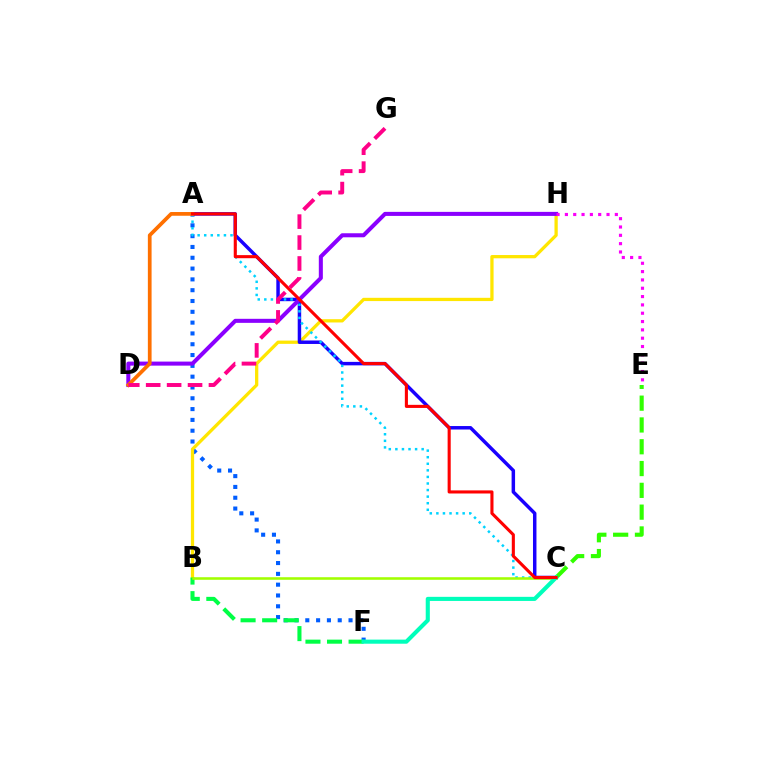{('A', 'F'): [{'color': '#005dff', 'line_style': 'dotted', 'thickness': 2.94}], ('B', 'H'): [{'color': '#ffe600', 'line_style': 'solid', 'thickness': 2.35}], ('B', 'F'): [{'color': '#00ff45', 'line_style': 'dashed', 'thickness': 2.93}], ('A', 'C'): [{'color': '#1900ff', 'line_style': 'solid', 'thickness': 2.5}, {'color': '#00d3ff', 'line_style': 'dotted', 'thickness': 1.79}, {'color': '#ff0000', 'line_style': 'solid', 'thickness': 2.23}], ('C', 'E'): [{'color': '#31ff00', 'line_style': 'dashed', 'thickness': 2.96}], ('B', 'C'): [{'color': '#a2ff00', 'line_style': 'solid', 'thickness': 1.85}], ('D', 'H'): [{'color': '#8a00ff', 'line_style': 'solid', 'thickness': 2.91}], ('C', 'F'): [{'color': '#00ffbb', 'line_style': 'solid', 'thickness': 2.95}], ('A', 'D'): [{'color': '#ff7000', 'line_style': 'solid', 'thickness': 2.69}], ('E', 'H'): [{'color': '#fa00f9', 'line_style': 'dotted', 'thickness': 2.26}], ('D', 'G'): [{'color': '#ff0088', 'line_style': 'dashed', 'thickness': 2.84}]}